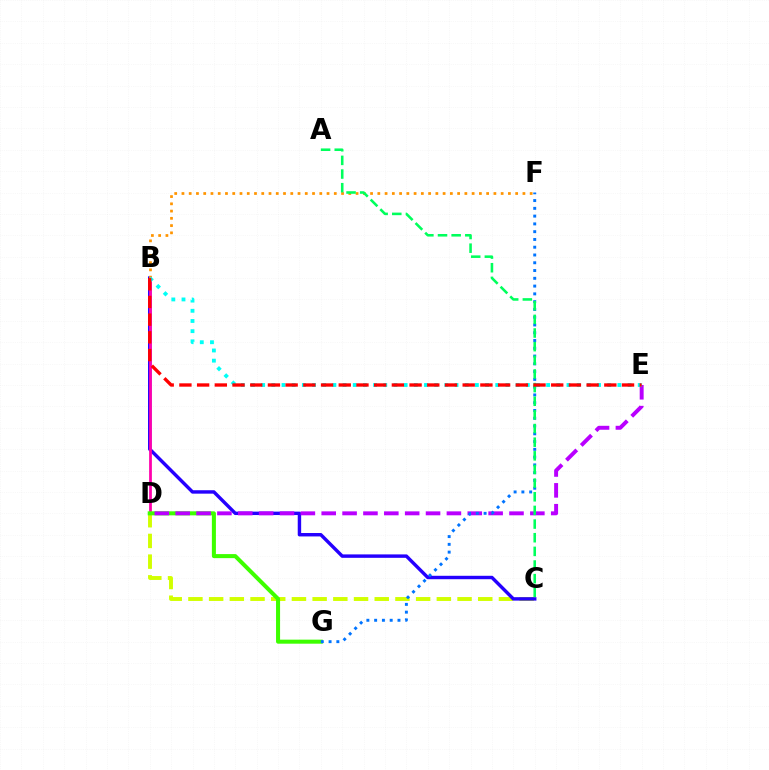{('C', 'D'): [{'color': '#d1ff00', 'line_style': 'dashed', 'thickness': 2.81}], ('B', 'C'): [{'color': '#2500ff', 'line_style': 'solid', 'thickness': 2.47}], ('B', 'D'): [{'color': '#ff00ac', 'line_style': 'solid', 'thickness': 1.99}], ('B', 'F'): [{'color': '#ff9400', 'line_style': 'dotted', 'thickness': 1.97}], ('D', 'G'): [{'color': '#3dff00', 'line_style': 'solid', 'thickness': 2.91}], ('D', 'E'): [{'color': '#b900ff', 'line_style': 'dashed', 'thickness': 2.83}], ('F', 'G'): [{'color': '#0074ff', 'line_style': 'dotted', 'thickness': 2.11}], ('A', 'C'): [{'color': '#00ff5c', 'line_style': 'dashed', 'thickness': 1.85}], ('B', 'E'): [{'color': '#00fff6', 'line_style': 'dotted', 'thickness': 2.77}, {'color': '#ff0000', 'line_style': 'dashed', 'thickness': 2.41}]}